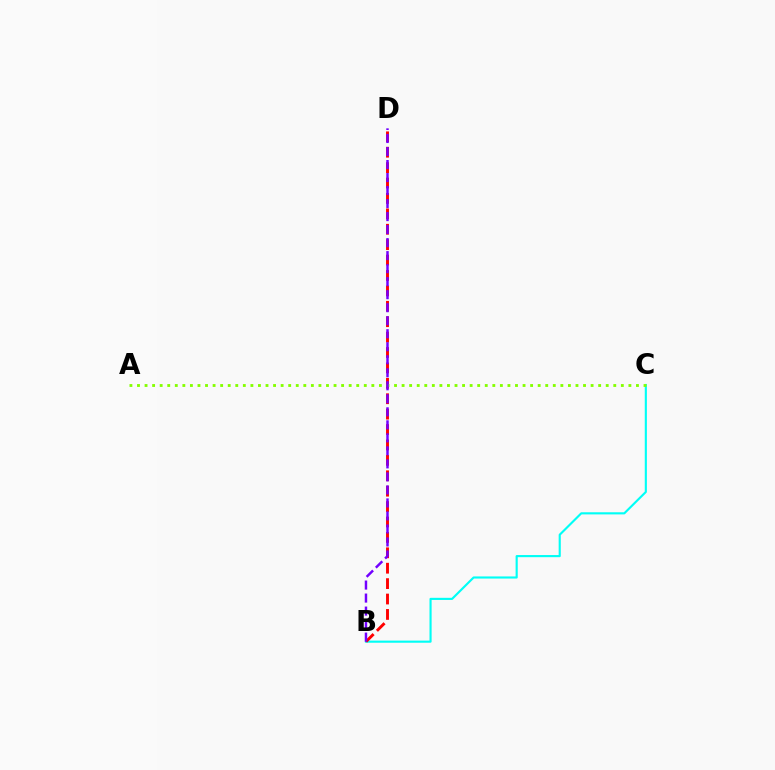{('B', 'C'): [{'color': '#00fff6', 'line_style': 'solid', 'thickness': 1.54}], ('B', 'D'): [{'color': '#ff0000', 'line_style': 'dashed', 'thickness': 2.09}, {'color': '#7200ff', 'line_style': 'dashed', 'thickness': 1.77}], ('A', 'C'): [{'color': '#84ff00', 'line_style': 'dotted', 'thickness': 2.05}]}